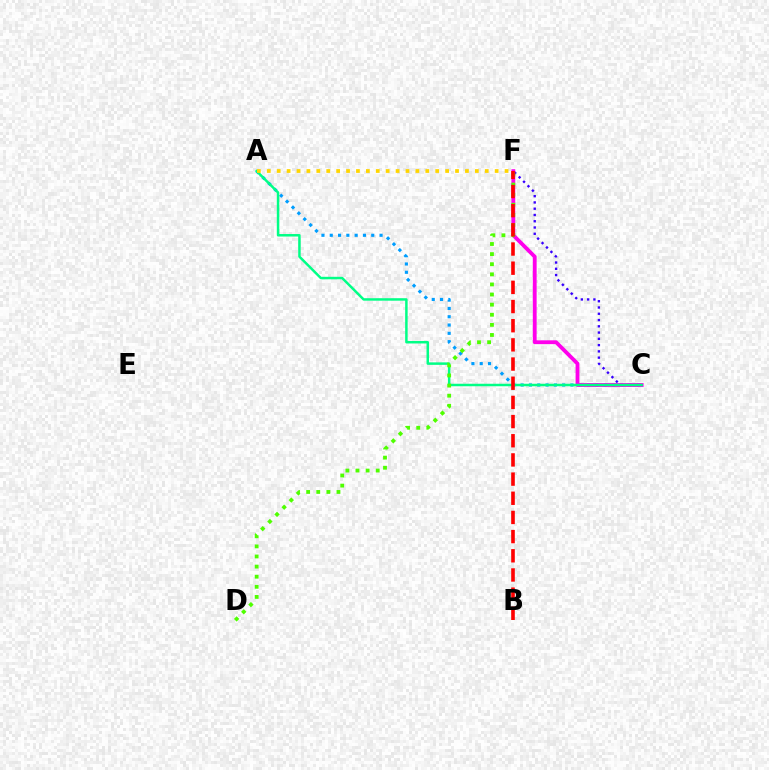{('C', 'F'): [{'color': '#3700ff', 'line_style': 'dotted', 'thickness': 1.7}, {'color': '#ff00ed', 'line_style': 'solid', 'thickness': 2.75}], ('A', 'C'): [{'color': '#009eff', 'line_style': 'dotted', 'thickness': 2.26}, {'color': '#00ff86', 'line_style': 'solid', 'thickness': 1.79}], ('D', 'F'): [{'color': '#4fff00', 'line_style': 'dotted', 'thickness': 2.75}], ('A', 'F'): [{'color': '#ffd500', 'line_style': 'dotted', 'thickness': 2.69}], ('B', 'F'): [{'color': '#ff0000', 'line_style': 'dashed', 'thickness': 2.6}]}